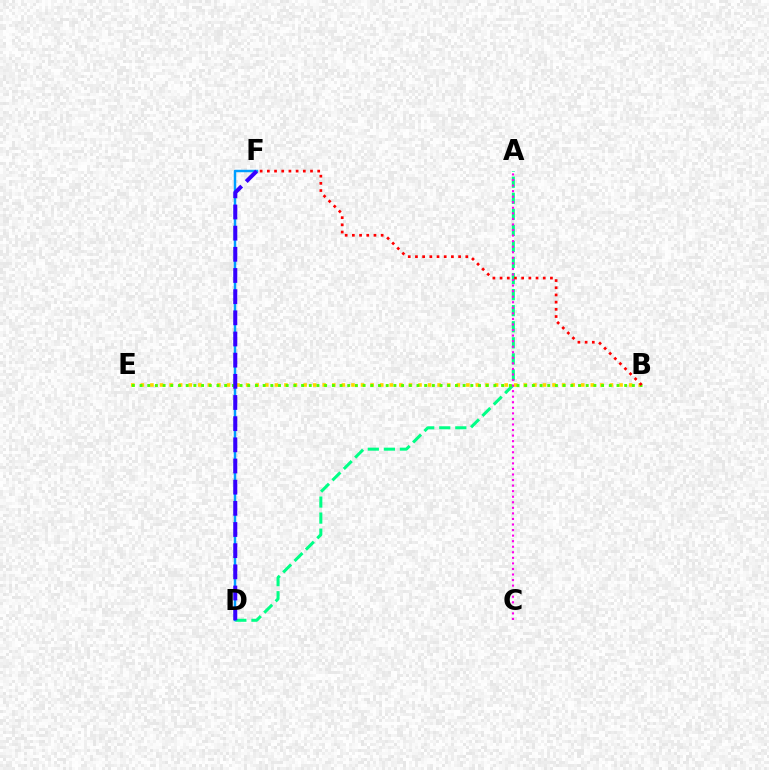{('A', 'D'): [{'color': '#00ff86', 'line_style': 'dashed', 'thickness': 2.18}], ('D', 'F'): [{'color': '#009eff', 'line_style': 'solid', 'thickness': 1.77}, {'color': '#3700ff', 'line_style': 'dashed', 'thickness': 2.88}], ('B', 'E'): [{'color': '#ffd500', 'line_style': 'dotted', 'thickness': 2.6}, {'color': '#4fff00', 'line_style': 'dotted', 'thickness': 2.09}], ('B', 'F'): [{'color': '#ff0000', 'line_style': 'dotted', 'thickness': 1.95}], ('A', 'C'): [{'color': '#ff00ed', 'line_style': 'dotted', 'thickness': 1.51}]}